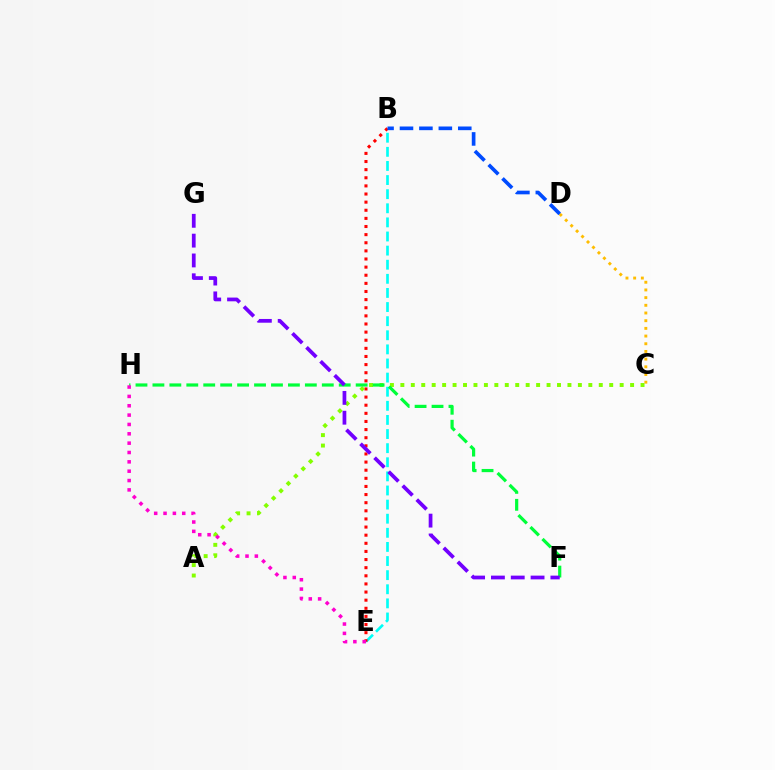{('C', 'D'): [{'color': '#ffbd00', 'line_style': 'dotted', 'thickness': 2.09}], ('B', 'E'): [{'color': '#00fff6', 'line_style': 'dashed', 'thickness': 1.92}, {'color': '#ff0000', 'line_style': 'dotted', 'thickness': 2.21}], ('A', 'C'): [{'color': '#84ff00', 'line_style': 'dotted', 'thickness': 2.84}], ('F', 'H'): [{'color': '#00ff39', 'line_style': 'dashed', 'thickness': 2.3}], ('E', 'H'): [{'color': '#ff00cf', 'line_style': 'dotted', 'thickness': 2.54}], ('B', 'D'): [{'color': '#004bff', 'line_style': 'dashed', 'thickness': 2.64}], ('F', 'G'): [{'color': '#7200ff', 'line_style': 'dashed', 'thickness': 2.69}]}